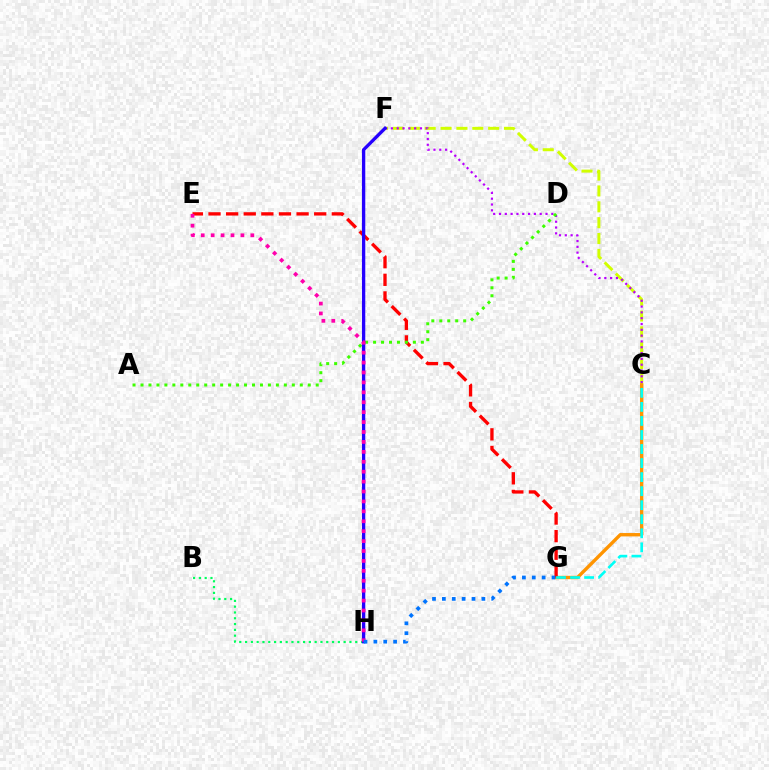{('B', 'H'): [{'color': '#00ff5c', 'line_style': 'dotted', 'thickness': 1.58}], ('C', 'F'): [{'color': '#d1ff00', 'line_style': 'dashed', 'thickness': 2.16}, {'color': '#b900ff', 'line_style': 'dotted', 'thickness': 1.58}], ('C', 'G'): [{'color': '#ff9400', 'line_style': 'solid', 'thickness': 2.43}, {'color': '#00fff6', 'line_style': 'dashed', 'thickness': 1.91}], ('E', 'G'): [{'color': '#ff0000', 'line_style': 'dashed', 'thickness': 2.39}], ('A', 'D'): [{'color': '#3dff00', 'line_style': 'dotted', 'thickness': 2.16}], ('F', 'H'): [{'color': '#2500ff', 'line_style': 'solid', 'thickness': 2.39}], ('E', 'H'): [{'color': '#ff00ac', 'line_style': 'dotted', 'thickness': 2.69}], ('G', 'H'): [{'color': '#0074ff', 'line_style': 'dotted', 'thickness': 2.68}]}